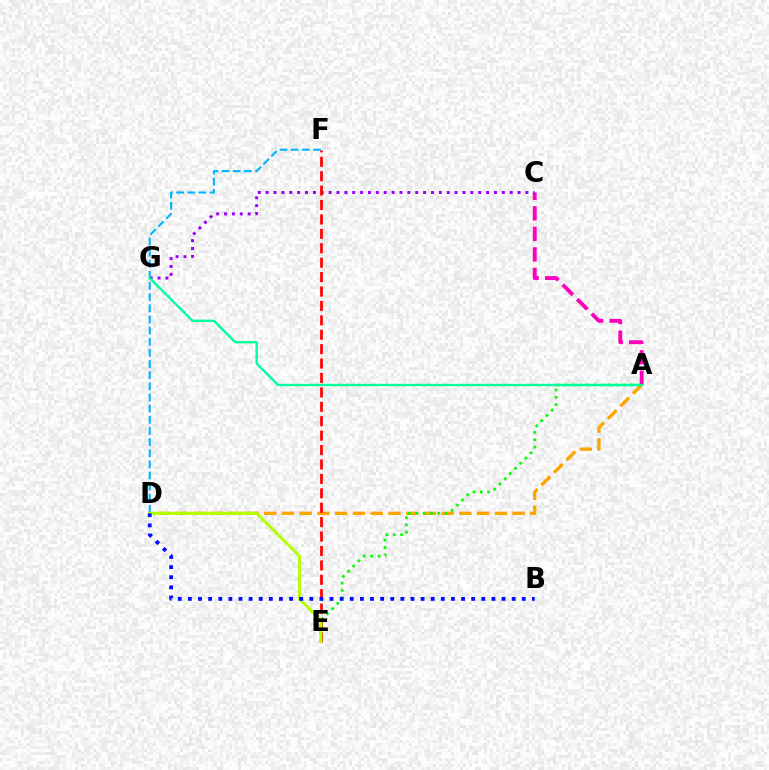{('A', 'D'): [{'color': '#ffa500', 'line_style': 'dashed', 'thickness': 2.41}], ('D', 'F'): [{'color': '#00b5ff', 'line_style': 'dashed', 'thickness': 1.51}], ('A', 'C'): [{'color': '#ff00bd', 'line_style': 'dashed', 'thickness': 2.79}], ('A', 'E'): [{'color': '#08ff00', 'line_style': 'dotted', 'thickness': 1.99}], ('C', 'G'): [{'color': '#9b00ff', 'line_style': 'dotted', 'thickness': 2.14}], ('E', 'F'): [{'color': '#ff0000', 'line_style': 'dashed', 'thickness': 1.96}], ('A', 'G'): [{'color': '#00ff9d', 'line_style': 'solid', 'thickness': 1.7}], ('D', 'E'): [{'color': '#b3ff00', 'line_style': 'solid', 'thickness': 2.11}], ('B', 'D'): [{'color': '#0010ff', 'line_style': 'dotted', 'thickness': 2.75}]}